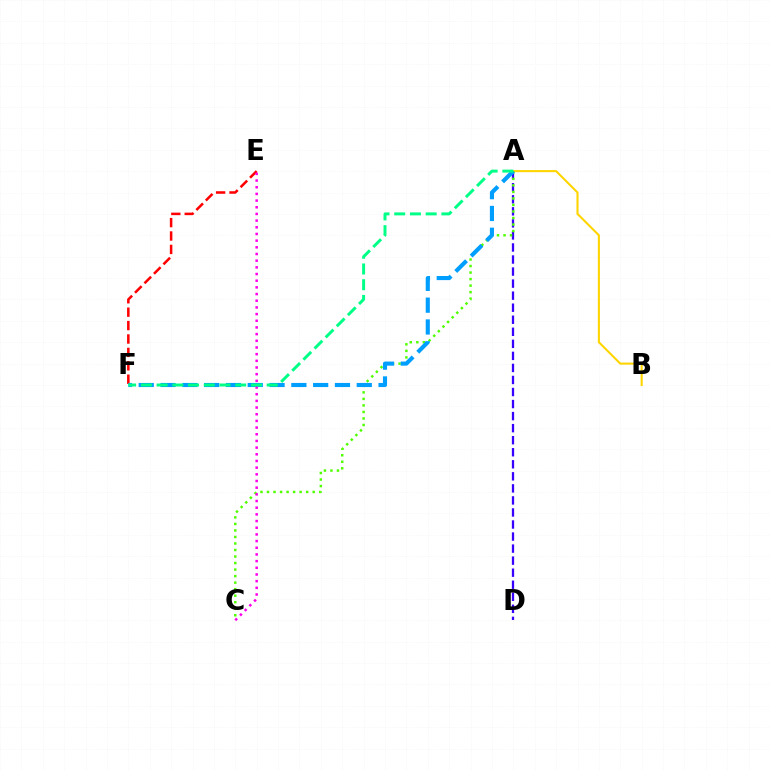{('A', 'D'): [{'color': '#3700ff', 'line_style': 'dashed', 'thickness': 1.64}], ('A', 'B'): [{'color': '#ffd500', 'line_style': 'solid', 'thickness': 1.51}], ('E', 'F'): [{'color': '#ff0000', 'line_style': 'dashed', 'thickness': 1.82}], ('A', 'C'): [{'color': '#4fff00', 'line_style': 'dotted', 'thickness': 1.77}], ('A', 'F'): [{'color': '#009eff', 'line_style': 'dashed', 'thickness': 2.96}, {'color': '#00ff86', 'line_style': 'dashed', 'thickness': 2.14}], ('C', 'E'): [{'color': '#ff00ed', 'line_style': 'dotted', 'thickness': 1.81}]}